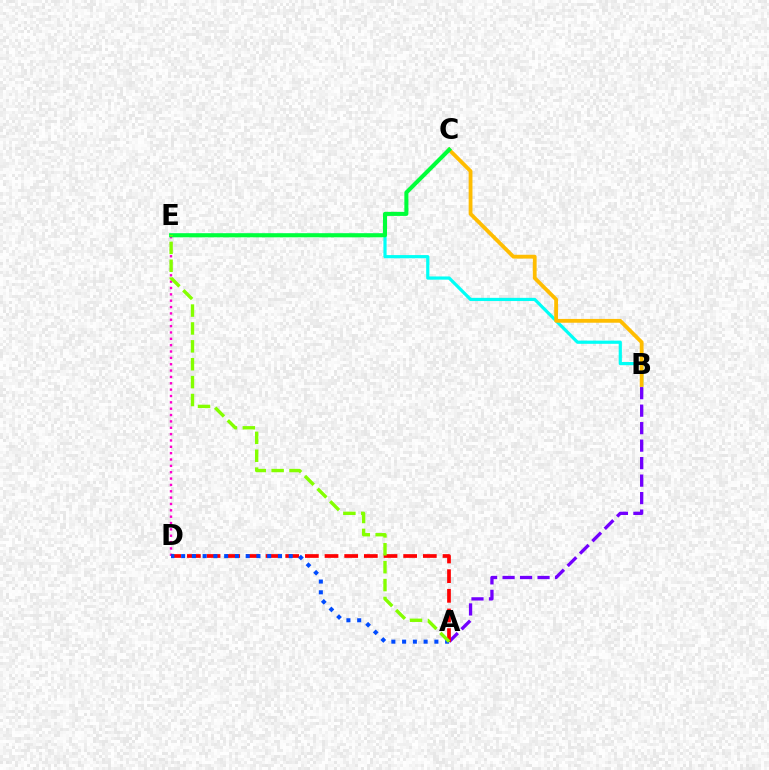{('D', 'E'): [{'color': '#ff00cf', 'line_style': 'dotted', 'thickness': 1.73}], ('B', 'E'): [{'color': '#00fff6', 'line_style': 'solid', 'thickness': 2.3}], ('B', 'C'): [{'color': '#ffbd00', 'line_style': 'solid', 'thickness': 2.74}], ('A', 'B'): [{'color': '#7200ff', 'line_style': 'dashed', 'thickness': 2.38}], ('A', 'D'): [{'color': '#ff0000', 'line_style': 'dashed', 'thickness': 2.67}, {'color': '#004bff', 'line_style': 'dotted', 'thickness': 2.92}], ('C', 'E'): [{'color': '#00ff39', 'line_style': 'solid', 'thickness': 2.93}], ('A', 'E'): [{'color': '#84ff00', 'line_style': 'dashed', 'thickness': 2.43}]}